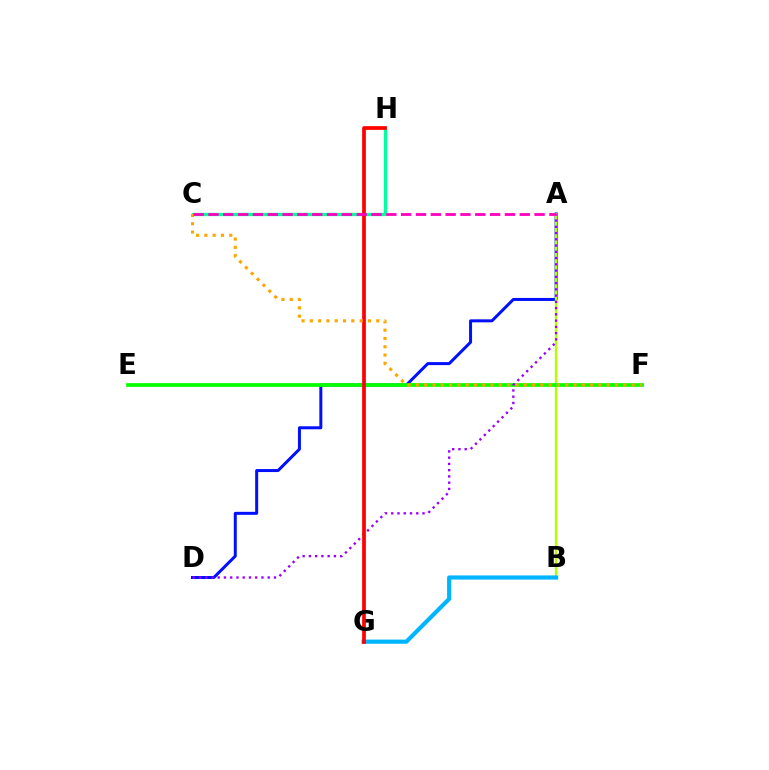{('A', 'D'): [{'color': '#0010ff', 'line_style': 'solid', 'thickness': 2.16}, {'color': '#9b00ff', 'line_style': 'dotted', 'thickness': 1.7}], ('A', 'B'): [{'color': '#b3ff00', 'line_style': 'solid', 'thickness': 1.68}], ('E', 'F'): [{'color': '#08ff00', 'line_style': 'solid', 'thickness': 2.68}], ('C', 'H'): [{'color': '#00ff9d', 'line_style': 'solid', 'thickness': 2.37}], ('B', 'G'): [{'color': '#00b5ff', 'line_style': 'solid', 'thickness': 3.0}], ('G', 'H'): [{'color': '#ff0000', 'line_style': 'solid', 'thickness': 2.68}], ('C', 'F'): [{'color': '#ffa500', 'line_style': 'dotted', 'thickness': 2.25}], ('A', 'C'): [{'color': '#ff00bd', 'line_style': 'dashed', 'thickness': 2.01}]}